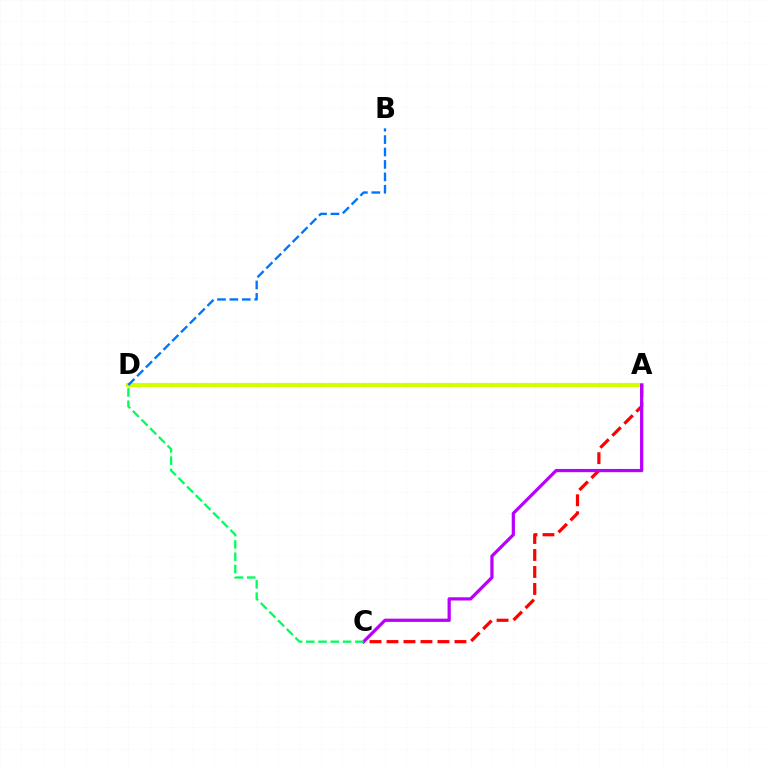{('A', 'D'): [{'color': '#d1ff00', 'line_style': 'solid', 'thickness': 2.98}], ('A', 'C'): [{'color': '#ff0000', 'line_style': 'dashed', 'thickness': 2.31}, {'color': '#b900ff', 'line_style': 'solid', 'thickness': 2.33}], ('B', 'D'): [{'color': '#0074ff', 'line_style': 'dashed', 'thickness': 1.69}], ('C', 'D'): [{'color': '#00ff5c', 'line_style': 'dashed', 'thickness': 1.67}]}